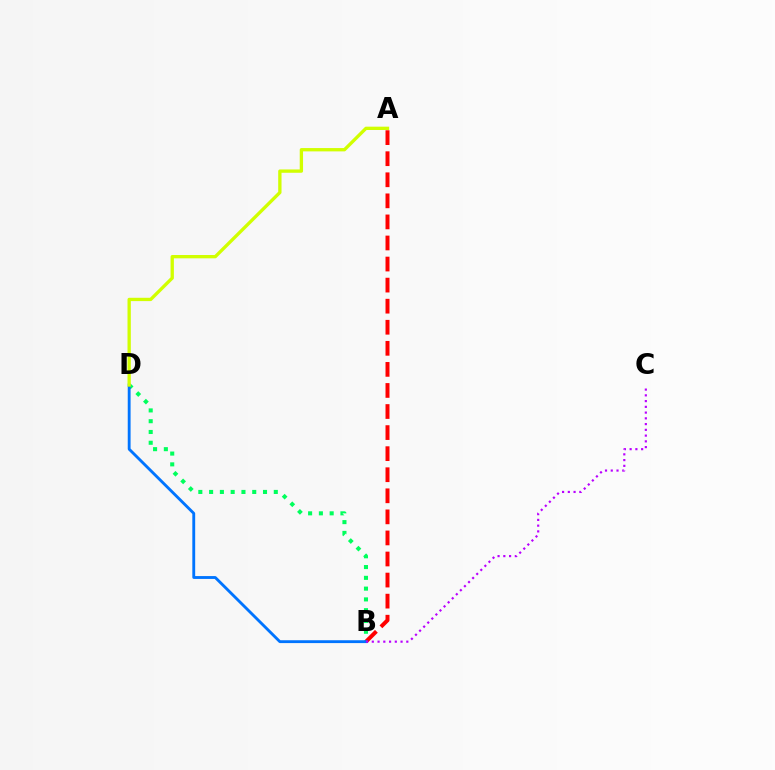{('B', 'D'): [{'color': '#00ff5c', 'line_style': 'dotted', 'thickness': 2.93}, {'color': '#0074ff', 'line_style': 'solid', 'thickness': 2.05}], ('A', 'B'): [{'color': '#ff0000', 'line_style': 'dashed', 'thickness': 2.86}], ('B', 'C'): [{'color': '#b900ff', 'line_style': 'dotted', 'thickness': 1.56}], ('A', 'D'): [{'color': '#d1ff00', 'line_style': 'solid', 'thickness': 2.39}]}